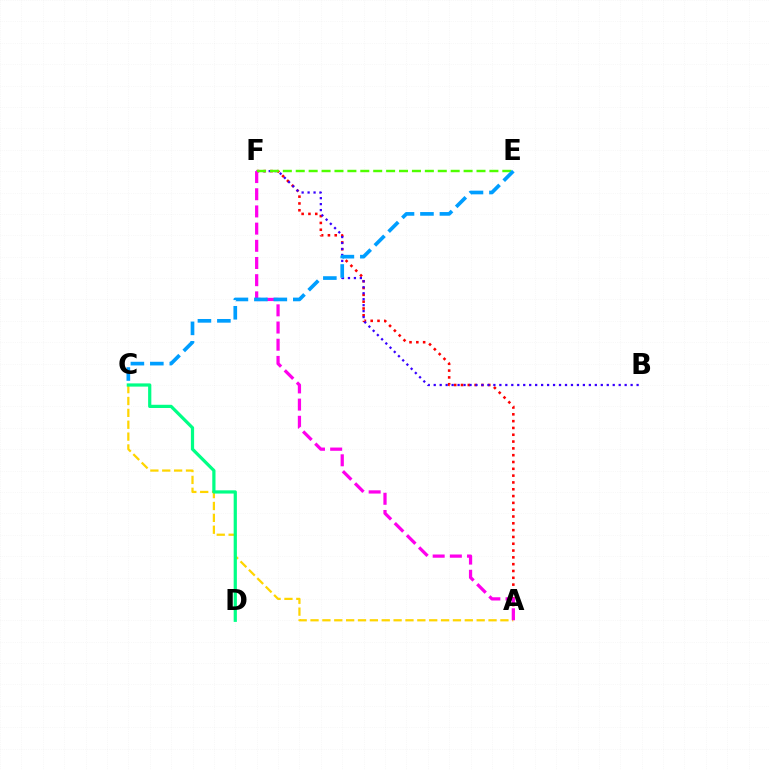{('A', 'C'): [{'color': '#ffd500', 'line_style': 'dashed', 'thickness': 1.61}], ('A', 'F'): [{'color': '#ff0000', 'line_style': 'dotted', 'thickness': 1.85}, {'color': '#ff00ed', 'line_style': 'dashed', 'thickness': 2.33}], ('B', 'F'): [{'color': '#3700ff', 'line_style': 'dotted', 'thickness': 1.62}], ('E', 'F'): [{'color': '#4fff00', 'line_style': 'dashed', 'thickness': 1.75}], ('C', 'D'): [{'color': '#00ff86', 'line_style': 'solid', 'thickness': 2.32}], ('C', 'E'): [{'color': '#009eff', 'line_style': 'dashed', 'thickness': 2.64}]}